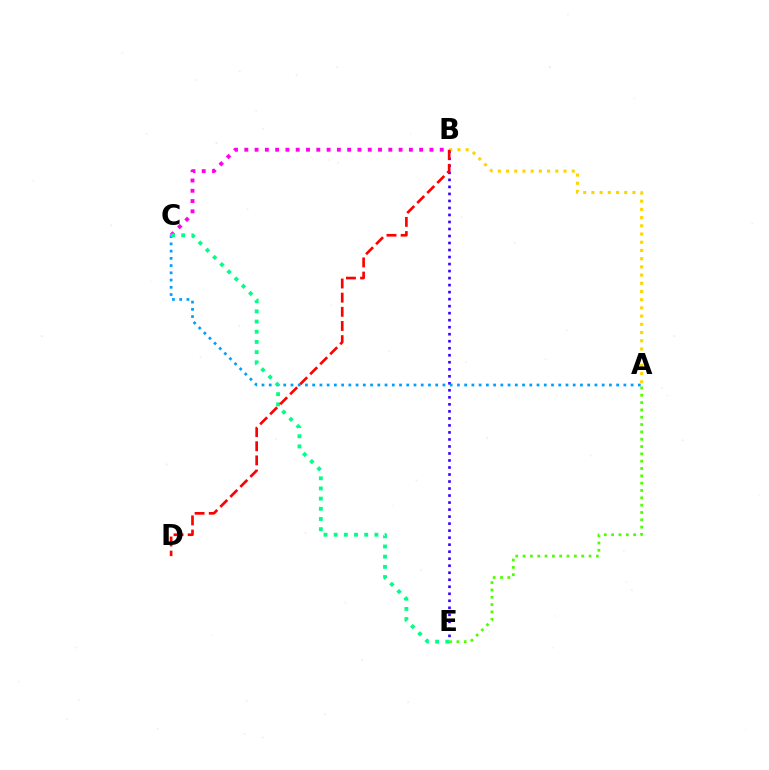{('B', 'E'): [{'color': '#3700ff', 'line_style': 'dotted', 'thickness': 1.91}], ('A', 'C'): [{'color': '#009eff', 'line_style': 'dotted', 'thickness': 1.97}], ('A', 'E'): [{'color': '#4fff00', 'line_style': 'dotted', 'thickness': 1.99}], ('A', 'B'): [{'color': '#ffd500', 'line_style': 'dotted', 'thickness': 2.23}], ('B', 'C'): [{'color': '#ff00ed', 'line_style': 'dotted', 'thickness': 2.79}], ('C', 'E'): [{'color': '#00ff86', 'line_style': 'dotted', 'thickness': 2.77}], ('B', 'D'): [{'color': '#ff0000', 'line_style': 'dashed', 'thickness': 1.92}]}